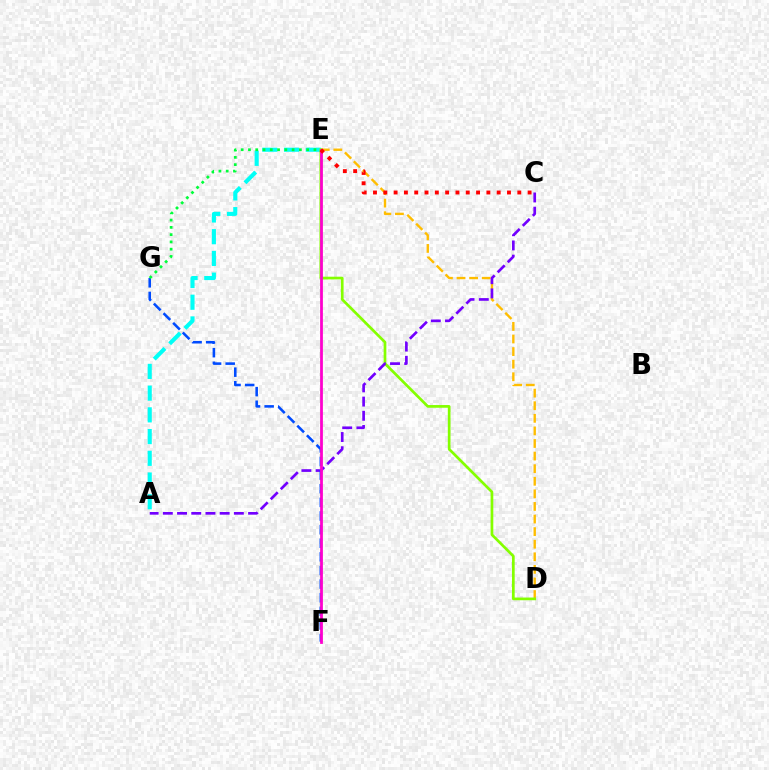{('A', 'E'): [{'color': '#00fff6', 'line_style': 'dashed', 'thickness': 2.95}], ('D', 'E'): [{'color': '#ffbd00', 'line_style': 'dashed', 'thickness': 1.71}, {'color': '#84ff00', 'line_style': 'solid', 'thickness': 1.95}], ('A', 'C'): [{'color': '#7200ff', 'line_style': 'dashed', 'thickness': 1.93}], ('F', 'G'): [{'color': '#004bff', 'line_style': 'dashed', 'thickness': 1.85}], ('E', 'F'): [{'color': '#ff00cf', 'line_style': 'solid', 'thickness': 2.0}], ('E', 'G'): [{'color': '#00ff39', 'line_style': 'dotted', 'thickness': 1.98}], ('C', 'E'): [{'color': '#ff0000', 'line_style': 'dotted', 'thickness': 2.8}]}